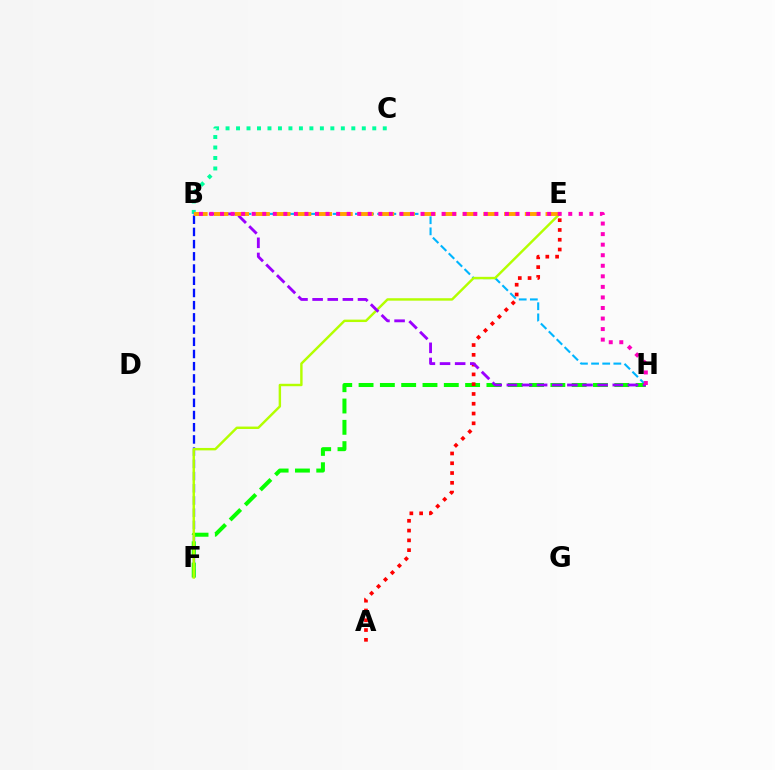{('B', 'C'): [{'color': '#00ff9d', 'line_style': 'dotted', 'thickness': 2.85}], ('B', 'F'): [{'color': '#0010ff', 'line_style': 'dashed', 'thickness': 1.66}], ('B', 'H'): [{'color': '#00b5ff', 'line_style': 'dashed', 'thickness': 1.51}, {'color': '#9b00ff', 'line_style': 'dashed', 'thickness': 2.06}, {'color': '#ff00bd', 'line_style': 'dotted', 'thickness': 2.87}], ('F', 'H'): [{'color': '#08ff00', 'line_style': 'dashed', 'thickness': 2.89}], ('E', 'F'): [{'color': '#b3ff00', 'line_style': 'solid', 'thickness': 1.75}], ('A', 'E'): [{'color': '#ff0000', 'line_style': 'dotted', 'thickness': 2.66}], ('B', 'E'): [{'color': '#ffa500', 'line_style': 'dashed', 'thickness': 2.82}]}